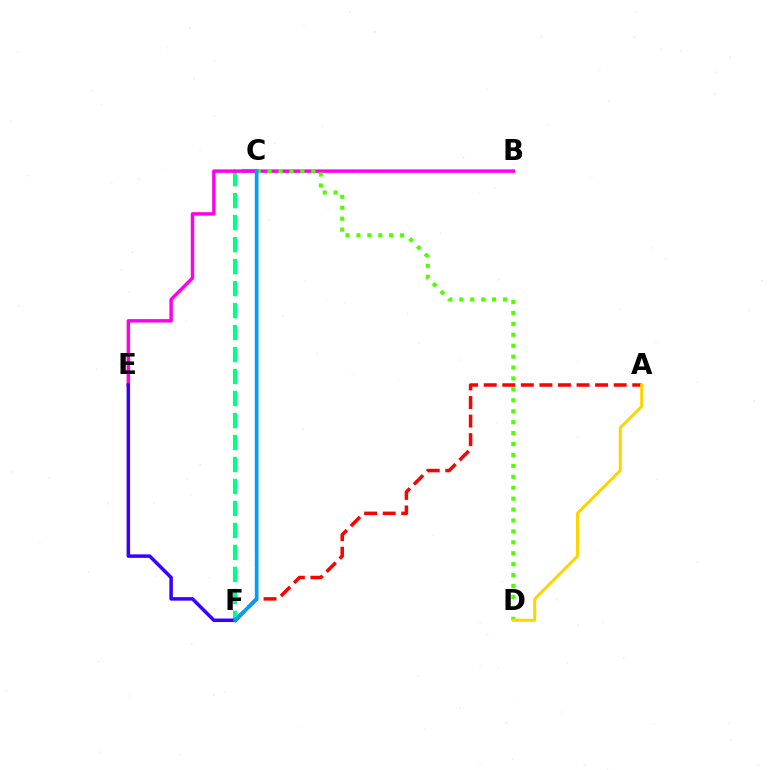{('A', 'F'): [{'color': '#ff0000', 'line_style': 'dashed', 'thickness': 2.52}], ('C', 'F'): [{'color': '#00ff86', 'line_style': 'dashed', 'thickness': 2.99}, {'color': '#009eff', 'line_style': 'solid', 'thickness': 2.67}], ('B', 'E'): [{'color': '#ff00ed', 'line_style': 'solid', 'thickness': 2.49}], ('C', 'D'): [{'color': '#4fff00', 'line_style': 'dotted', 'thickness': 2.97}], ('A', 'D'): [{'color': '#ffd500', 'line_style': 'solid', 'thickness': 2.17}], ('E', 'F'): [{'color': '#3700ff', 'line_style': 'solid', 'thickness': 2.52}]}